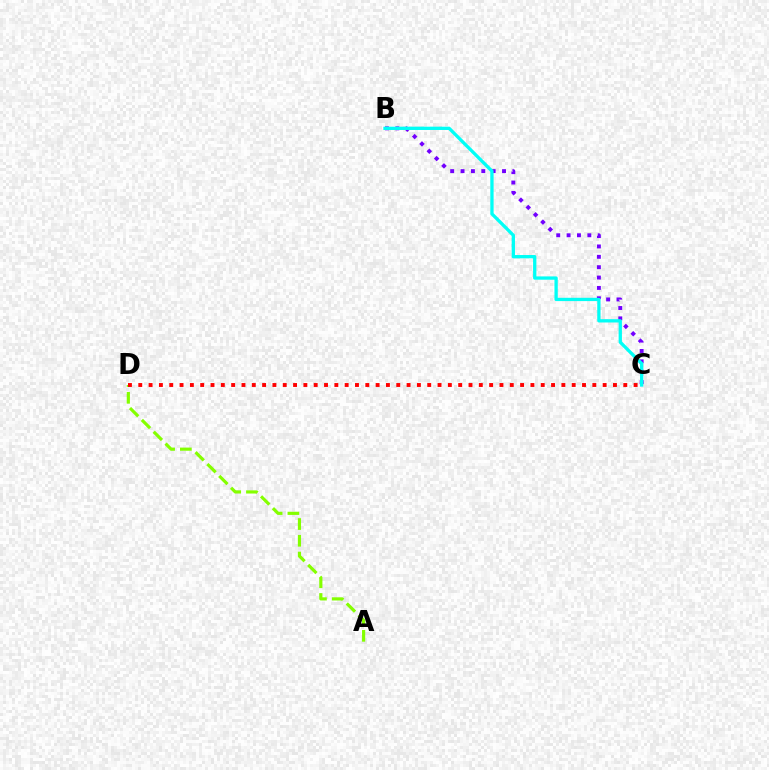{('B', 'C'): [{'color': '#7200ff', 'line_style': 'dotted', 'thickness': 2.82}, {'color': '#00fff6', 'line_style': 'solid', 'thickness': 2.37}], ('A', 'D'): [{'color': '#84ff00', 'line_style': 'dashed', 'thickness': 2.28}], ('C', 'D'): [{'color': '#ff0000', 'line_style': 'dotted', 'thickness': 2.8}]}